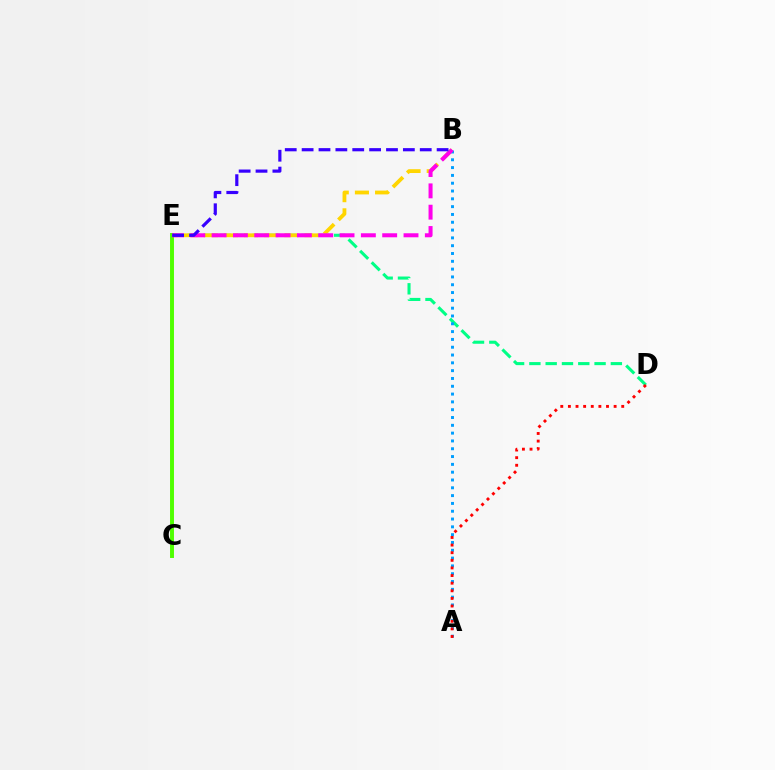{('D', 'E'): [{'color': '#00ff86', 'line_style': 'dashed', 'thickness': 2.21}], ('B', 'E'): [{'color': '#ffd500', 'line_style': 'dashed', 'thickness': 2.74}, {'color': '#ff00ed', 'line_style': 'dashed', 'thickness': 2.9}, {'color': '#3700ff', 'line_style': 'dashed', 'thickness': 2.29}], ('C', 'E'): [{'color': '#4fff00', 'line_style': 'solid', 'thickness': 2.84}], ('A', 'B'): [{'color': '#009eff', 'line_style': 'dotted', 'thickness': 2.12}], ('A', 'D'): [{'color': '#ff0000', 'line_style': 'dotted', 'thickness': 2.07}]}